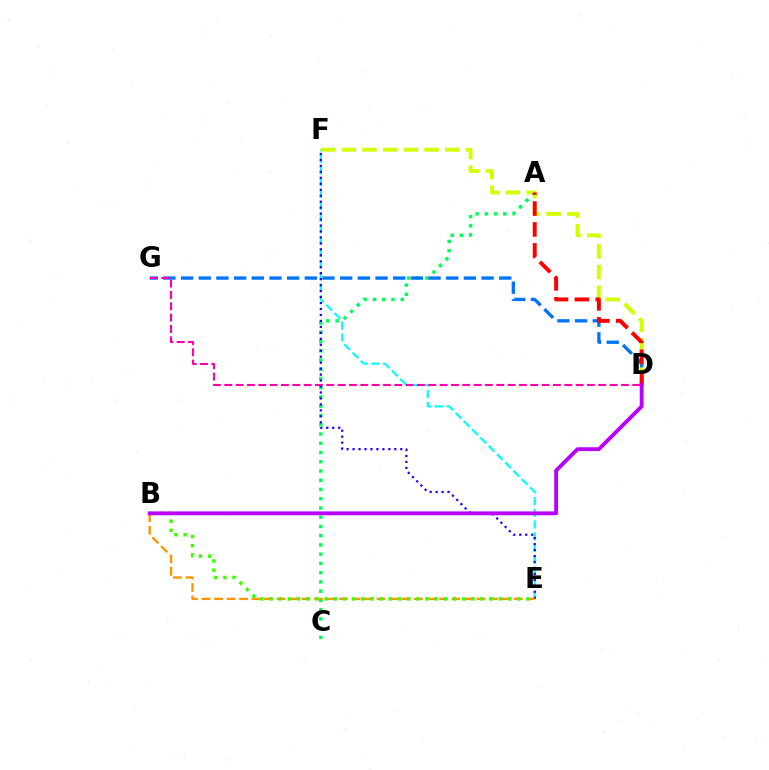{('E', 'F'): [{'color': '#00fff6', 'line_style': 'dashed', 'thickness': 1.59}, {'color': '#2500ff', 'line_style': 'dotted', 'thickness': 1.62}], ('A', 'C'): [{'color': '#00ff5c', 'line_style': 'dotted', 'thickness': 2.51}], ('D', 'F'): [{'color': '#d1ff00', 'line_style': 'dashed', 'thickness': 2.81}], ('B', 'E'): [{'color': '#ff9400', 'line_style': 'dashed', 'thickness': 1.7}, {'color': '#3dff00', 'line_style': 'dotted', 'thickness': 2.49}], ('D', 'G'): [{'color': '#0074ff', 'line_style': 'dashed', 'thickness': 2.4}, {'color': '#ff00ac', 'line_style': 'dashed', 'thickness': 1.54}], ('A', 'D'): [{'color': '#ff0000', 'line_style': 'dashed', 'thickness': 2.84}], ('B', 'D'): [{'color': '#b900ff', 'line_style': 'solid', 'thickness': 2.77}]}